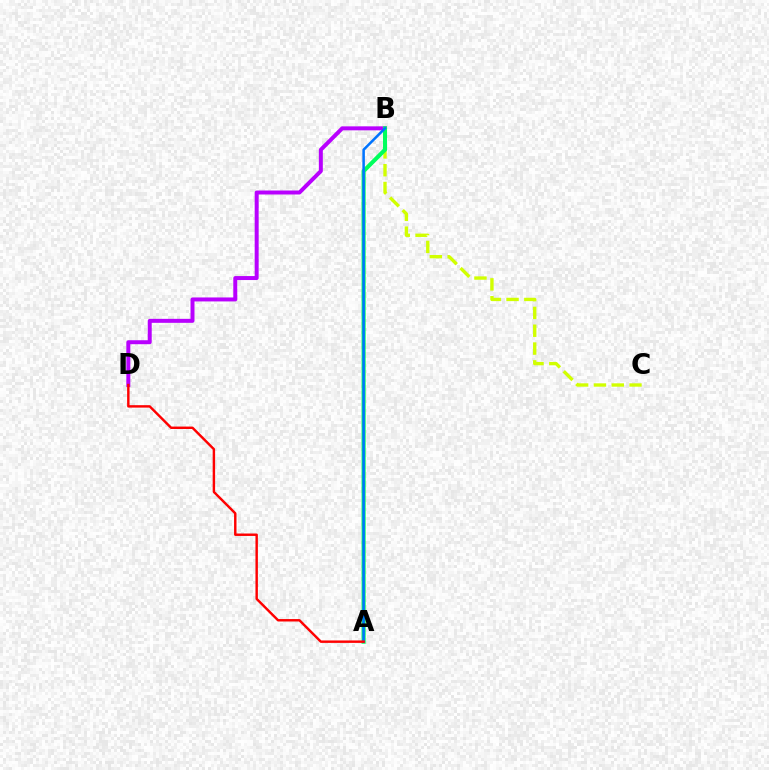{('B', 'C'): [{'color': '#d1ff00', 'line_style': 'dashed', 'thickness': 2.42}], ('B', 'D'): [{'color': '#b900ff', 'line_style': 'solid', 'thickness': 2.86}], ('A', 'B'): [{'color': '#00ff5c', 'line_style': 'solid', 'thickness': 2.94}, {'color': '#0074ff', 'line_style': 'solid', 'thickness': 1.82}], ('A', 'D'): [{'color': '#ff0000', 'line_style': 'solid', 'thickness': 1.75}]}